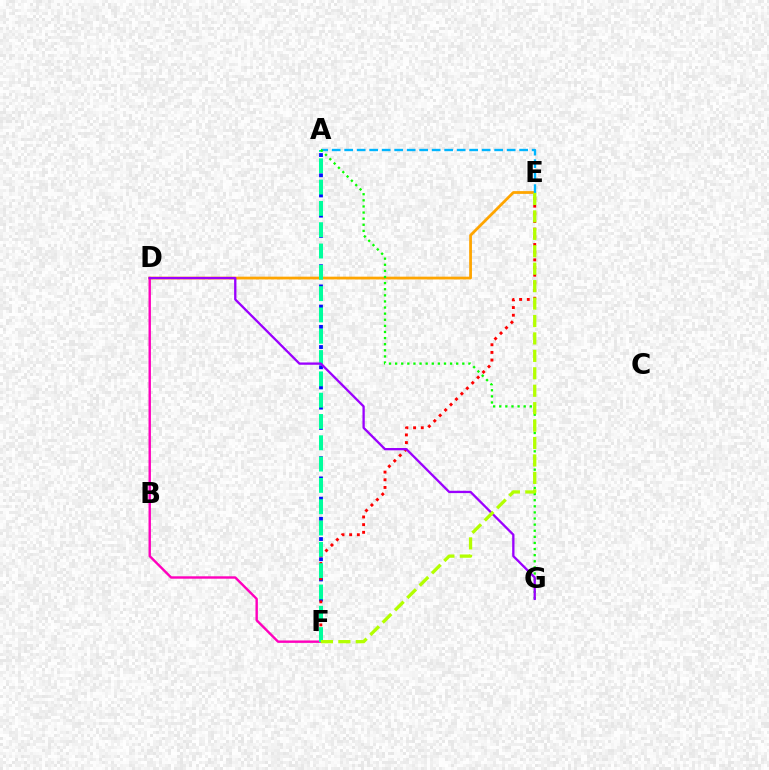{('D', 'E'): [{'color': '#ffa500', 'line_style': 'solid', 'thickness': 1.99}], ('A', 'F'): [{'color': '#0010ff', 'line_style': 'dotted', 'thickness': 2.75}, {'color': '#00ff9d', 'line_style': 'dashed', 'thickness': 2.89}], ('D', 'F'): [{'color': '#ff00bd', 'line_style': 'solid', 'thickness': 1.73}], ('E', 'F'): [{'color': '#ff0000', 'line_style': 'dotted', 'thickness': 2.09}, {'color': '#b3ff00', 'line_style': 'dashed', 'thickness': 2.37}], ('A', 'E'): [{'color': '#00b5ff', 'line_style': 'dashed', 'thickness': 1.7}], ('A', 'G'): [{'color': '#08ff00', 'line_style': 'dotted', 'thickness': 1.66}], ('D', 'G'): [{'color': '#9b00ff', 'line_style': 'solid', 'thickness': 1.66}]}